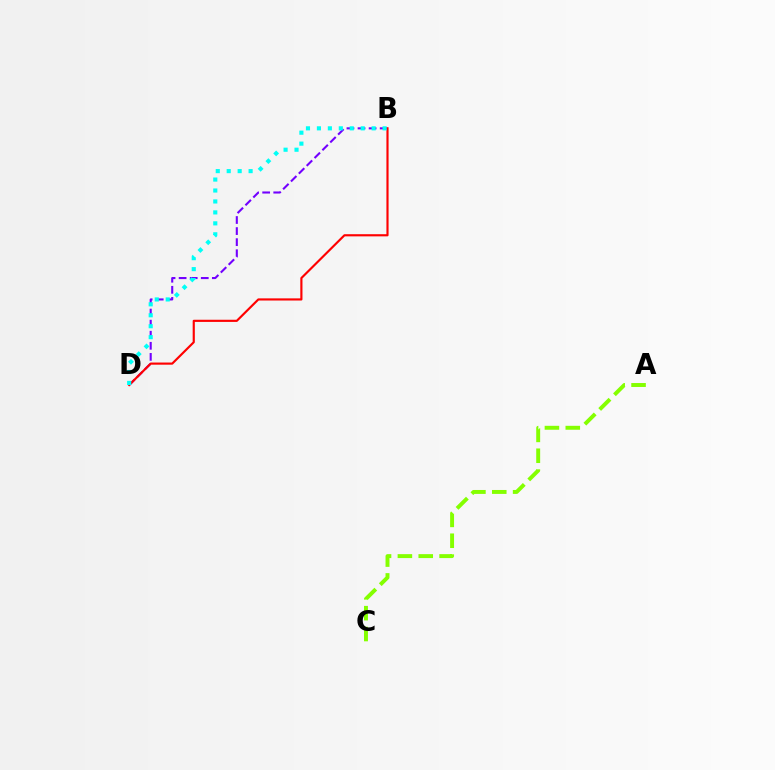{('B', 'D'): [{'color': '#7200ff', 'line_style': 'dashed', 'thickness': 1.5}, {'color': '#ff0000', 'line_style': 'solid', 'thickness': 1.55}, {'color': '#00fff6', 'line_style': 'dotted', 'thickness': 2.97}], ('A', 'C'): [{'color': '#84ff00', 'line_style': 'dashed', 'thickness': 2.83}]}